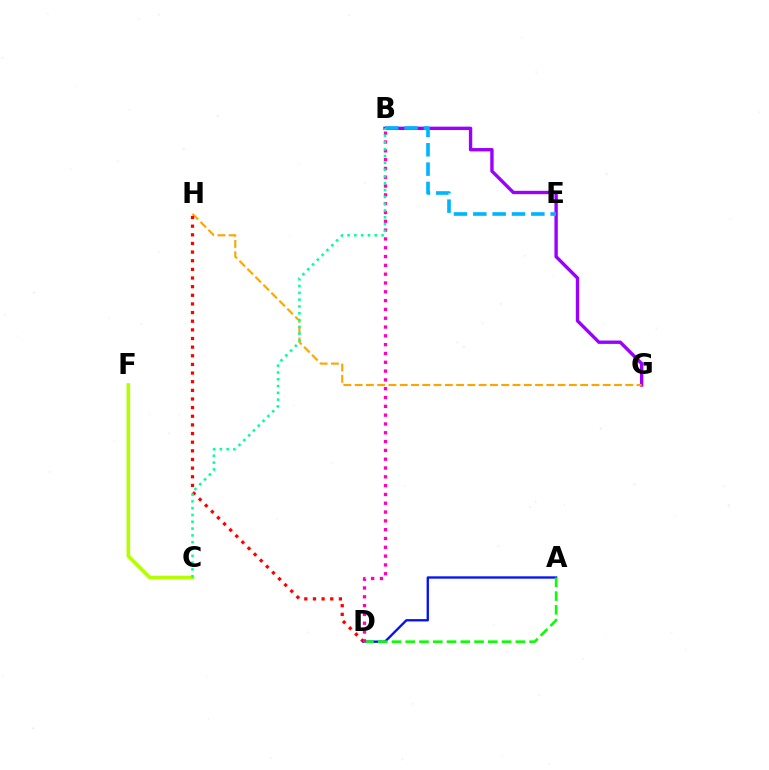{('C', 'F'): [{'color': '#b3ff00', 'line_style': 'solid', 'thickness': 2.61}], ('B', 'G'): [{'color': '#9b00ff', 'line_style': 'solid', 'thickness': 2.43}], ('G', 'H'): [{'color': '#ffa500', 'line_style': 'dashed', 'thickness': 1.53}], ('D', 'H'): [{'color': '#ff0000', 'line_style': 'dotted', 'thickness': 2.35}], ('A', 'D'): [{'color': '#0010ff', 'line_style': 'solid', 'thickness': 1.67}, {'color': '#08ff00', 'line_style': 'dashed', 'thickness': 1.87}], ('B', 'E'): [{'color': '#00b5ff', 'line_style': 'dashed', 'thickness': 2.63}], ('B', 'D'): [{'color': '#ff00bd', 'line_style': 'dotted', 'thickness': 2.39}], ('B', 'C'): [{'color': '#00ff9d', 'line_style': 'dotted', 'thickness': 1.85}]}